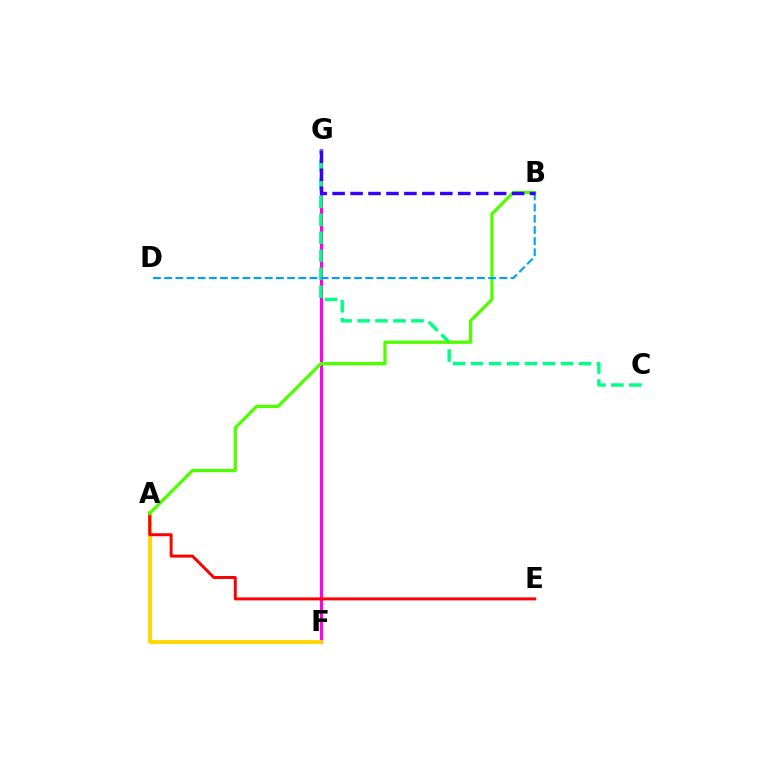{('F', 'G'): [{'color': '#ff00ed', 'line_style': 'solid', 'thickness': 2.27}], ('C', 'G'): [{'color': '#00ff86', 'line_style': 'dashed', 'thickness': 2.44}], ('A', 'F'): [{'color': '#ffd500', 'line_style': 'solid', 'thickness': 2.75}], ('A', 'E'): [{'color': '#ff0000', 'line_style': 'solid', 'thickness': 2.14}], ('A', 'B'): [{'color': '#4fff00', 'line_style': 'solid', 'thickness': 2.35}], ('B', 'D'): [{'color': '#009eff', 'line_style': 'dashed', 'thickness': 1.52}], ('B', 'G'): [{'color': '#3700ff', 'line_style': 'dashed', 'thickness': 2.44}]}